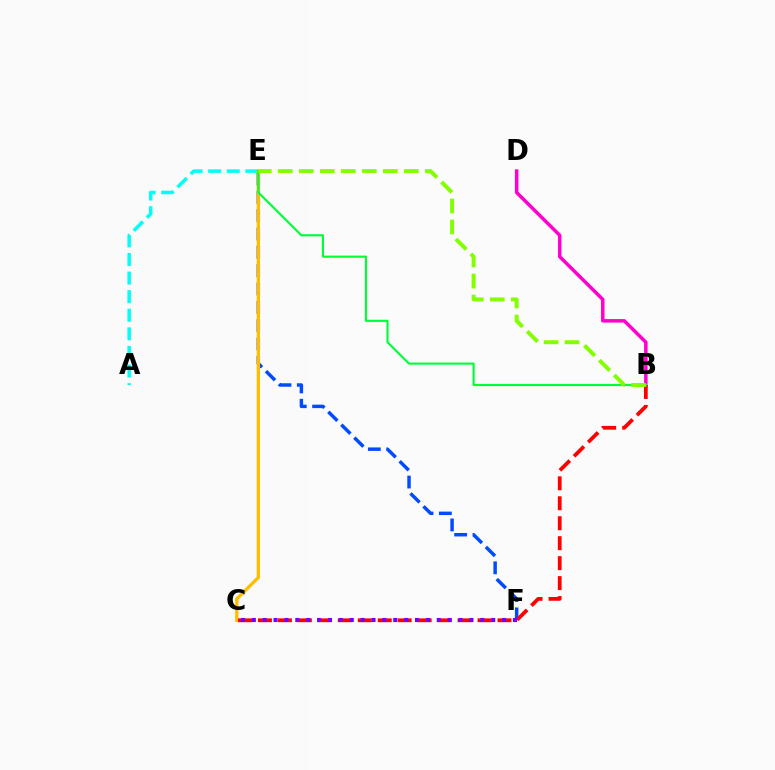{('B', 'D'): [{'color': '#ff00cf', 'line_style': 'solid', 'thickness': 2.52}], ('E', 'F'): [{'color': '#004bff', 'line_style': 'dashed', 'thickness': 2.49}], ('A', 'E'): [{'color': '#00fff6', 'line_style': 'dashed', 'thickness': 2.53}], ('C', 'E'): [{'color': '#ffbd00', 'line_style': 'solid', 'thickness': 2.38}], ('B', 'C'): [{'color': '#ff0000', 'line_style': 'dashed', 'thickness': 2.71}], ('B', 'E'): [{'color': '#00ff39', 'line_style': 'solid', 'thickness': 1.55}, {'color': '#84ff00', 'line_style': 'dashed', 'thickness': 2.85}], ('C', 'F'): [{'color': '#7200ff', 'line_style': 'dotted', 'thickness': 2.96}]}